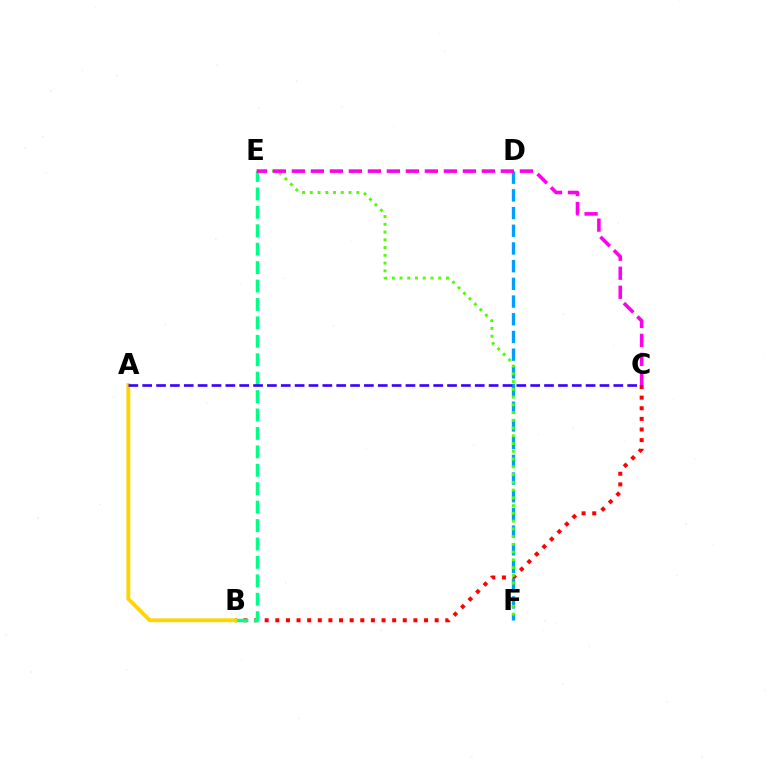{('B', 'C'): [{'color': '#ff0000', 'line_style': 'dotted', 'thickness': 2.89}], ('B', 'E'): [{'color': '#00ff86', 'line_style': 'dashed', 'thickness': 2.5}], ('D', 'F'): [{'color': '#009eff', 'line_style': 'dashed', 'thickness': 2.4}], ('A', 'B'): [{'color': '#ffd500', 'line_style': 'solid', 'thickness': 2.77}], ('E', 'F'): [{'color': '#4fff00', 'line_style': 'dotted', 'thickness': 2.11}], ('A', 'C'): [{'color': '#3700ff', 'line_style': 'dashed', 'thickness': 1.88}], ('C', 'E'): [{'color': '#ff00ed', 'line_style': 'dashed', 'thickness': 2.58}]}